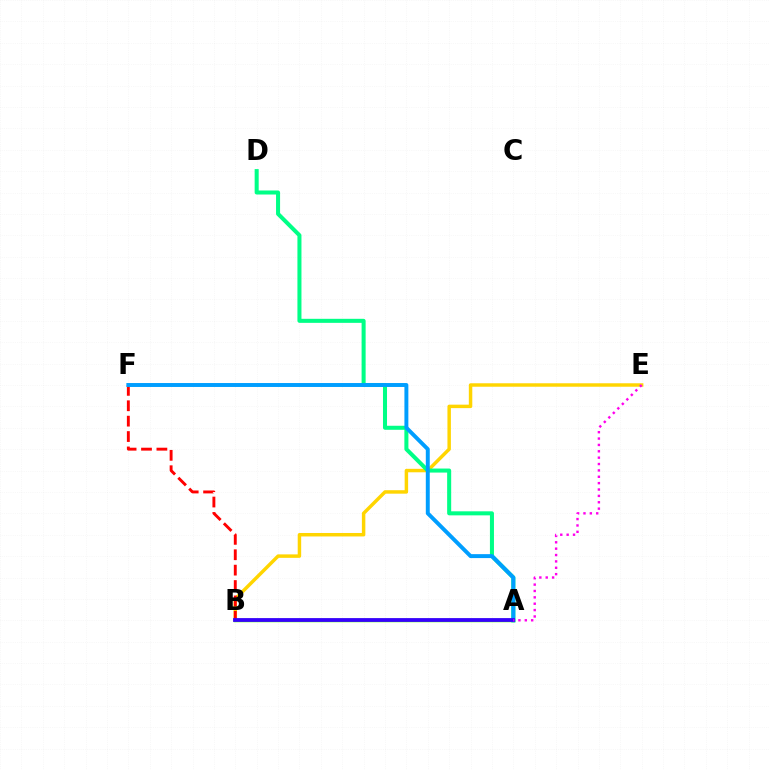{('B', 'E'): [{'color': '#ffd500', 'line_style': 'solid', 'thickness': 2.49}], ('B', 'F'): [{'color': '#ff0000', 'line_style': 'dashed', 'thickness': 2.09}], ('A', 'D'): [{'color': '#00ff86', 'line_style': 'solid', 'thickness': 2.9}], ('A', 'B'): [{'color': '#4fff00', 'line_style': 'solid', 'thickness': 2.49}, {'color': '#3700ff', 'line_style': 'solid', 'thickness': 2.72}], ('A', 'F'): [{'color': '#009eff', 'line_style': 'solid', 'thickness': 2.84}], ('A', 'E'): [{'color': '#ff00ed', 'line_style': 'dotted', 'thickness': 1.73}]}